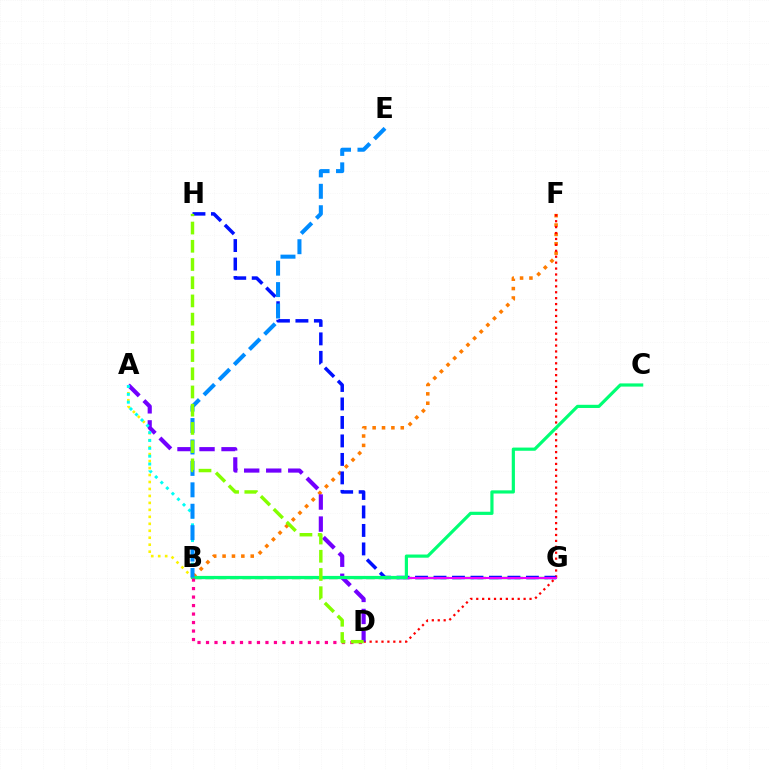{('B', 'F'): [{'color': '#ff7c00', 'line_style': 'dotted', 'thickness': 2.55}], ('B', 'G'): [{'color': '#08ff00', 'line_style': 'dashed', 'thickness': 1.68}, {'color': '#ee00ff', 'line_style': 'solid', 'thickness': 1.55}], ('D', 'F'): [{'color': '#ff0000', 'line_style': 'dotted', 'thickness': 1.61}], ('A', 'B'): [{'color': '#fcf500', 'line_style': 'dotted', 'thickness': 1.89}, {'color': '#00fff6', 'line_style': 'dotted', 'thickness': 2.13}], ('A', 'D'): [{'color': '#7200ff', 'line_style': 'dashed', 'thickness': 2.99}], ('G', 'H'): [{'color': '#0010ff', 'line_style': 'dashed', 'thickness': 2.51}], ('B', 'C'): [{'color': '#00ff74', 'line_style': 'solid', 'thickness': 2.29}], ('B', 'D'): [{'color': '#ff0094', 'line_style': 'dotted', 'thickness': 2.31}], ('B', 'E'): [{'color': '#008cff', 'line_style': 'dashed', 'thickness': 2.91}], ('D', 'H'): [{'color': '#84ff00', 'line_style': 'dashed', 'thickness': 2.47}]}